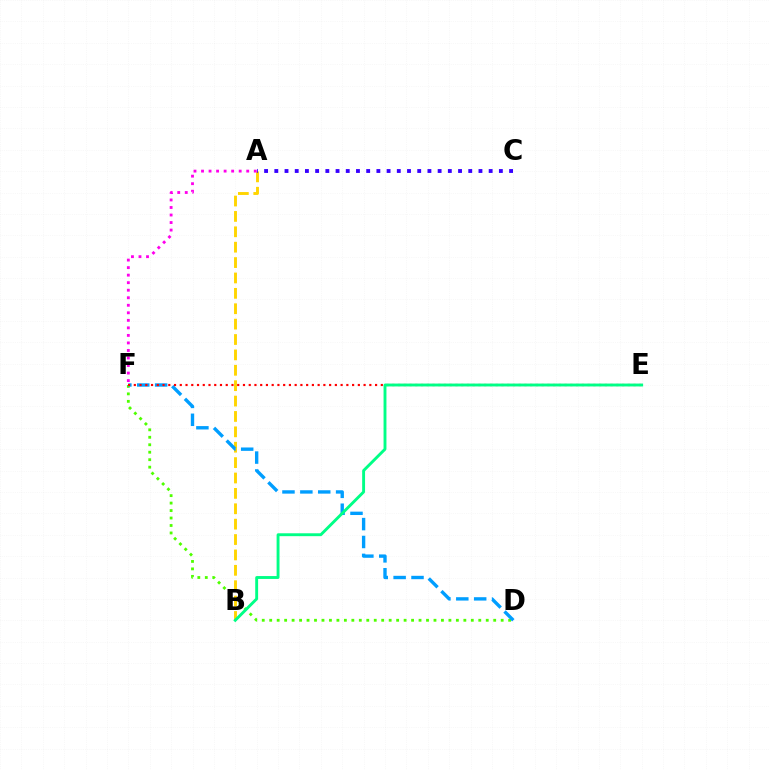{('D', 'F'): [{'color': '#4fff00', 'line_style': 'dotted', 'thickness': 2.03}, {'color': '#009eff', 'line_style': 'dashed', 'thickness': 2.43}], ('A', 'B'): [{'color': '#ffd500', 'line_style': 'dashed', 'thickness': 2.09}], ('E', 'F'): [{'color': '#ff0000', 'line_style': 'dotted', 'thickness': 1.56}], ('A', 'F'): [{'color': '#ff00ed', 'line_style': 'dotted', 'thickness': 2.05}], ('A', 'C'): [{'color': '#3700ff', 'line_style': 'dotted', 'thickness': 2.77}], ('B', 'E'): [{'color': '#00ff86', 'line_style': 'solid', 'thickness': 2.08}]}